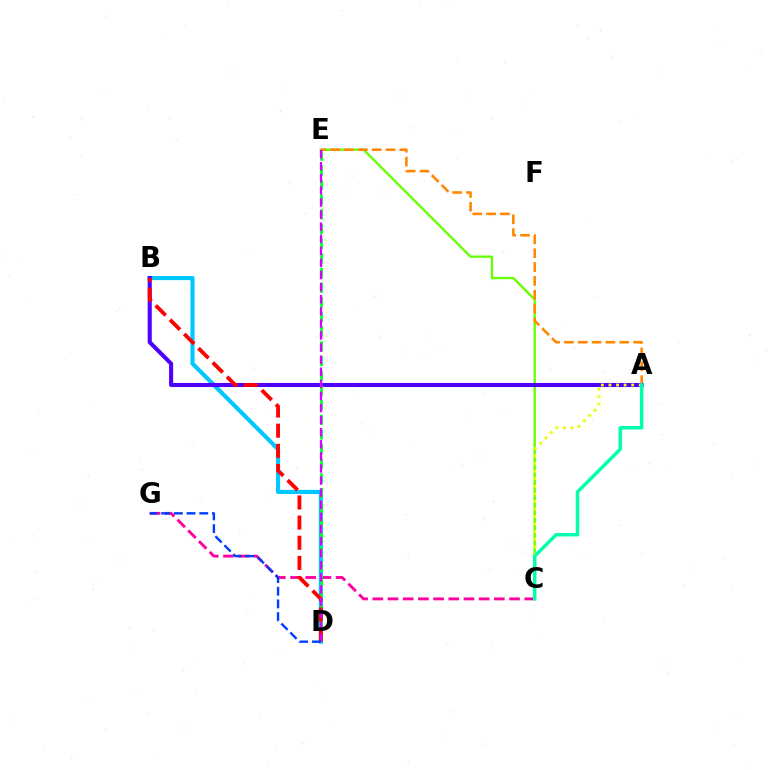{('C', 'G'): [{'color': '#ff00a0', 'line_style': 'dashed', 'thickness': 2.06}], ('B', 'D'): [{'color': '#00c7ff', 'line_style': 'solid', 'thickness': 2.99}, {'color': '#ff0000', 'line_style': 'dashed', 'thickness': 2.74}], ('C', 'E'): [{'color': '#66ff00', 'line_style': 'solid', 'thickness': 1.68}], ('A', 'E'): [{'color': '#ff8800', 'line_style': 'dashed', 'thickness': 1.88}], ('A', 'B'): [{'color': '#4f00ff', 'line_style': 'solid', 'thickness': 2.93}], ('A', 'C'): [{'color': '#eeff00', 'line_style': 'dotted', 'thickness': 2.06}, {'color': '#00ffaf', 'line_style': 'solid', 'thickness': 2.51}], ('D', 'E'): [{'color': '#00ff27', 'line_style': 'dashed', 'thickness': 1.99}, {'color': '#d600ff', 'line_style': 'dashed', 'thickness': 1.64}], ('D', 'G'): [{'color': '#003fff', 'line_style': 'dashed', 'thickness': 1.73}]}